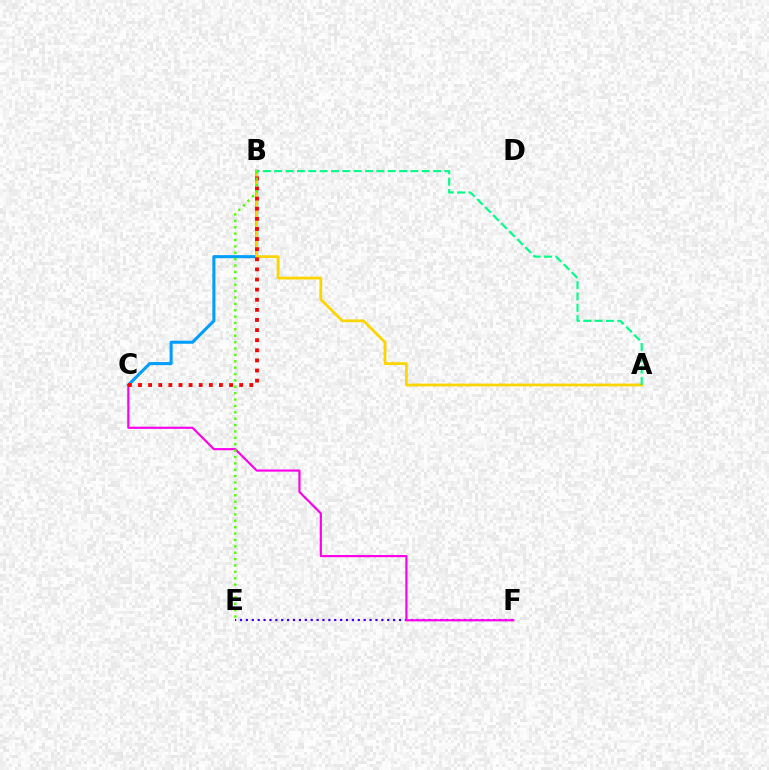{('B', 'C'): [{'color': '#009eff', 'line_style': 'solid', 'thickness': 2.2}, {'color': '#ff0000', 'line_style': 'dotted', 'thickness': 2.75}], ('E', 'F'): [{'color': '#3700ff', 'line_style': 'dotted', 'thickness': 1.6}], ('A', 'B'): [{'color': '#ffd500', 'line_style': 'solid', 'thickness': 2.01}, {'color': '#00ff86', 'line_style': 'dashed', 'thickness': 1.54}], ('C', 'F'): [{'color': '#ff00ed', 'line_style': 'solid', 'thickness': 1.56}], ('B', 'E'): [{'color': '#4fff00', 'line_style': 'dotted', 'thickness': 1.73}]}